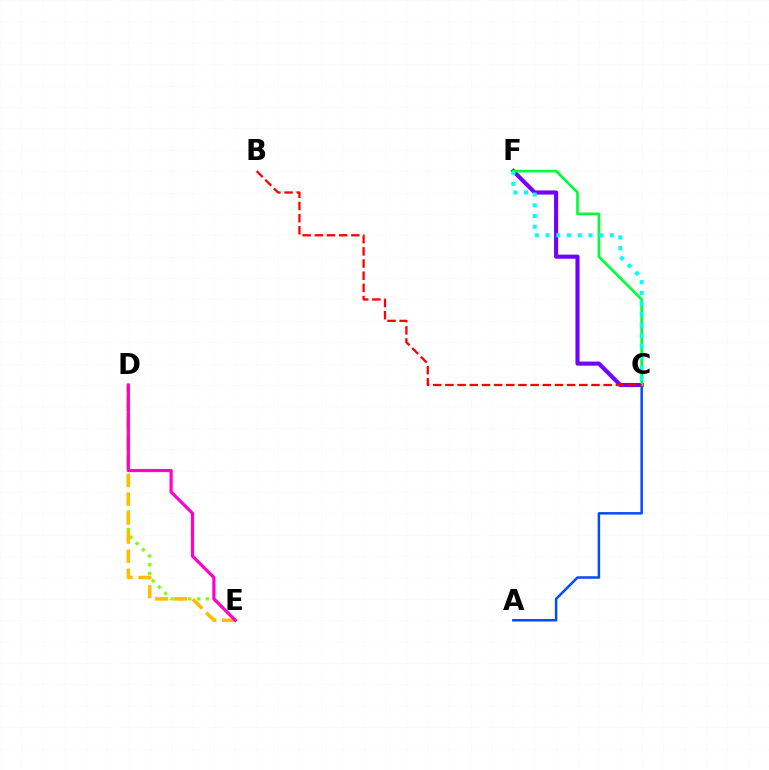{('A', 'C'): [{'color': '#004bff', 'line_style': 'solid', 'thickness': 1.79}], ('D', 'E'): [{'color': '#84ff00', 'line_style': 'dotted', 'thickness': 2.39}, {'color': '#ffbd00', 'line_style': 'dashed', 'thickness': 2.58}, {'color': '#ff00cf', 'line_style': 'solid', 'thickness': 2.3}], ('C', 'F'): [{'color': '#7200ff', 'line_style': 'solid', 'thickness': 2.96}, {'color': '#00ff39', 'line_style': 'solid', 'thickness': 1.93}, {'color': '#00fff6', 'line_style': 'dotted', 'thickness': 2.91}], ('B', 'C'): [{'color': '#ff0000', 'line_style': 'dashed', 'thickness': 1.65}]}